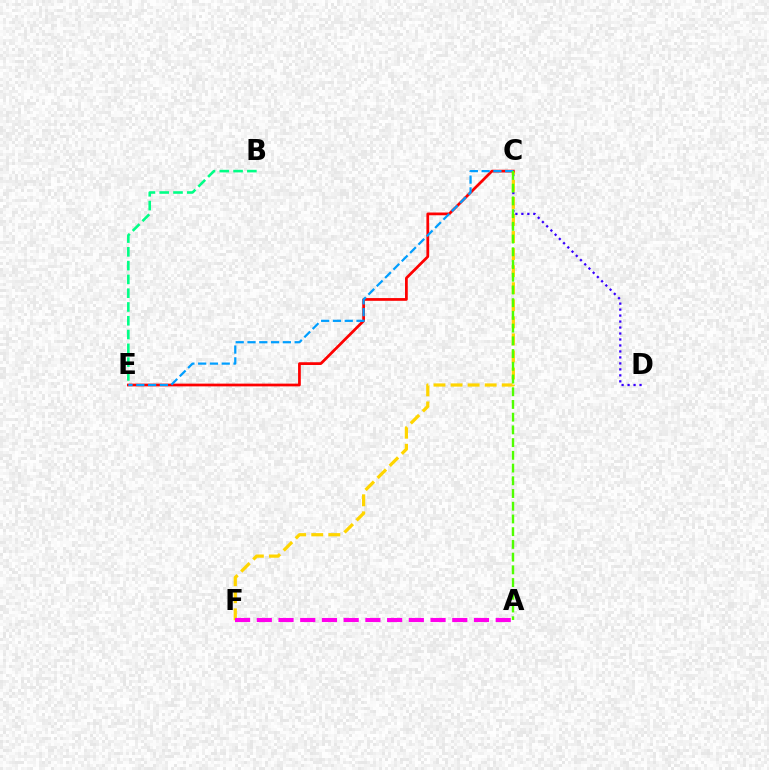{('C', 'D'): [{'color': '#3700ff', 'line_style': 'dotted', 'thickness': 1.62}], ('B', 'E'): [{'color': '#00ff86', 'line_style': 'dashed', 'thickness': 1.87}], ('C', 'F'): [{'color': '#ffd500', 'line_style': 'dashed', 'thickness': 2.32}], ('C', 'E'): [{'color': '#ff0000', 'line_style': 'solid', 'thickness': 1.98}, {'color': '#009eff', 'line_style': 'dashed', 'thickness': 1.6}], ('A', 'F'): [{'color': '#ff00ed', 'line_style': 'dashed', 'thickness': 2.95}], ('A', 'C'): [{'color': '#4fff00', 'line_style': 'dashed', 'thickness': 1.73}]}